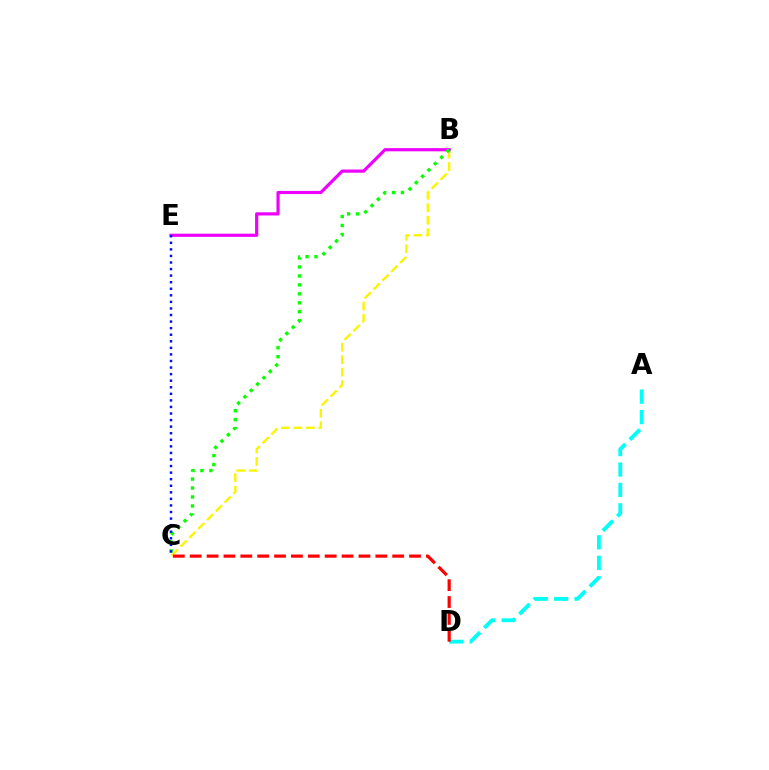{('B', 'C'): [{'color': '#fcf500', 'line_style': 'dashed', 'thickness': 1.7}, {'color': '#08ff00', 'line_style': 'dotted', 'thickness': 2.44}], ('A', 'D'): [{'color': '#00fff6', 'line_style': 'dashed', 'thickness': 2.78}], ('C', 'D'): [{'color': '#ff0000', 'line_style': 'dashed', 'thickness': 2.29}], ('B', 'E'): [{'color': '#ee00ff', 'line_style': 'solid', 'thickness': 2.29}], ('C', 'E'): [{'color': '#0010ff', 'line_style': 'dotted', 'thickness': 1.78}]}